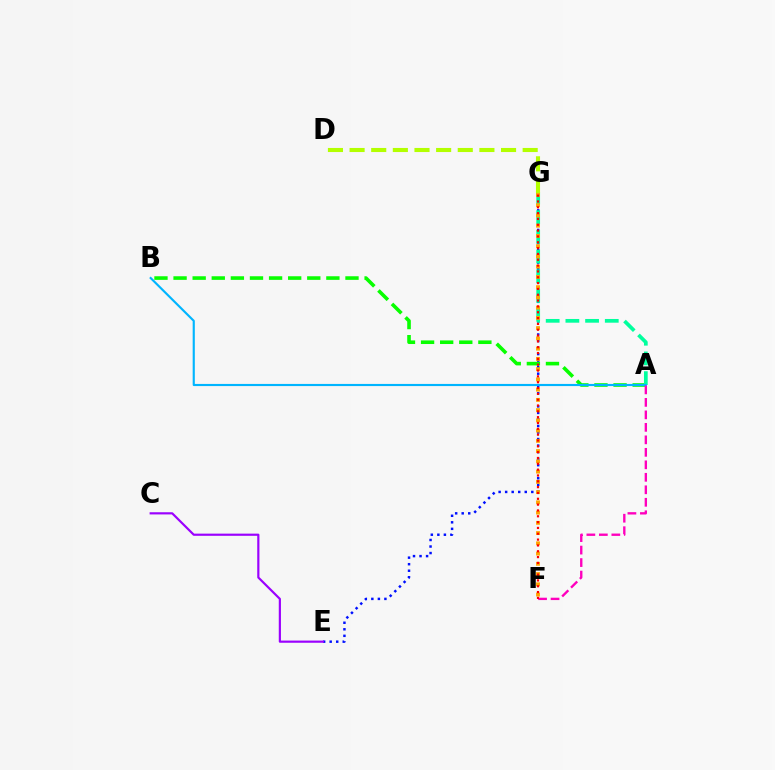{('E', 'G'): [{'color': '#0010ff', 'line_style': 'dotted', 'thickness': 1.78}], ('A', 'B'): [{'color': '#08ff00', 'line_style': 'dashed', 'thickness': 2.59}, {'color': '#00b5ff', 'line_style': 'solid', 'thickness': 1.54}], ('A', 'G'): [{'color': '#00ff9d', 'line_style': 'dashed', 'thickness': 2.68}], ('A', 'F'): [{'color': '#ff00bd', 'line_style': 'dashed', 'thickness': 1.7}], ('C', 'E'): [{'color': '#9b00ff', 'line_style': 'solid', 'thickness': 1.57}], ('F', 'G'): [{'color': '#ffa500', 'line_style': 'dotted', 'thickness': 2.78}, {'color': '#ff0000', 'line_style': 'dotted', 'thickness': 1.58}], ('D', 'G'): [{'color': '#b3ff00', 'line_style': 'dashed', 'thickness': 2.94}]}